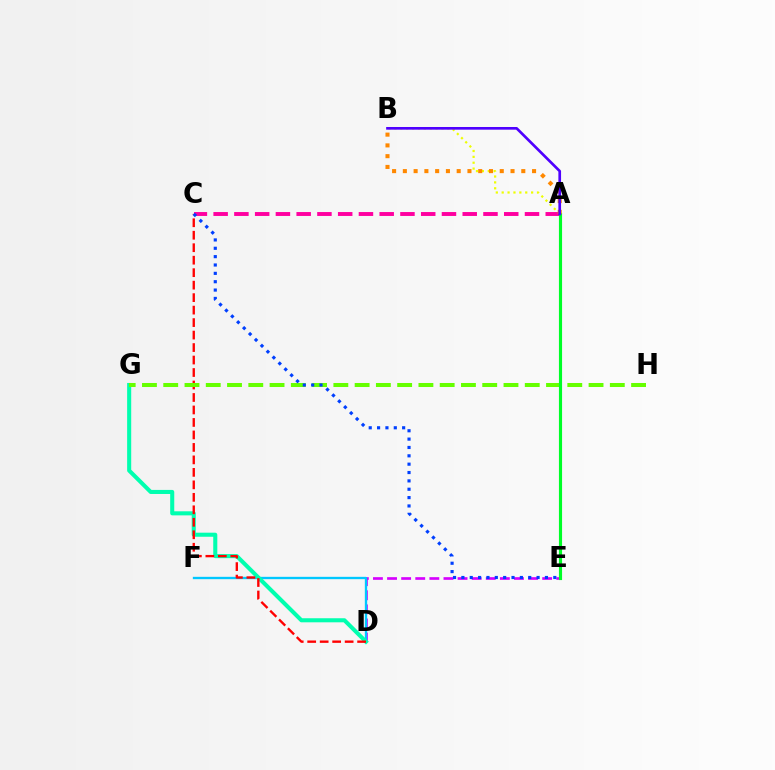{('A', 'B'): [{'color': '#eeff00', 'line_style': 'dotted', 'thickness': 1.6}, {'color': '#ff8800', 'line_style': 'dotted', 'thickness': 2.93}, {'color': '#4f00ff', 'line_style': 'solid', 'thickness': 1.93}], ('D', 'E'): [{'color': '#d600ff', 'line_style': 'dashed', 'thickness': 1.92}], ('D', 'F'): [{'color': '#00c7ff', 'line_style': 'solid', 'thickness': 1.68}], ('A', 'C'): [{'color': '#ff00a0', 'line_style': 'dashed', 'thickness': 2.82}], ('D', 'G'): [{'color': '#00ffaf', 'line_style': 'solid', 'thickness': 2.93}], ('C', 'D'): [{'color': '#ff0000', 'line_style': 'dashed', 'thickness': 1.7}], ('G', 'H'): [{'color': '#66ff00', 'line_style': 'dashed', 'thickness': 2.89}], ('A', 'E'): [{'color': '#00ff27', 'line_style': 'solid', 'thickness': 2.26}], ('C', 'E'): [{'color': '#003fff', 'line_style': 'dotted', 'thickness': 2.27}]}